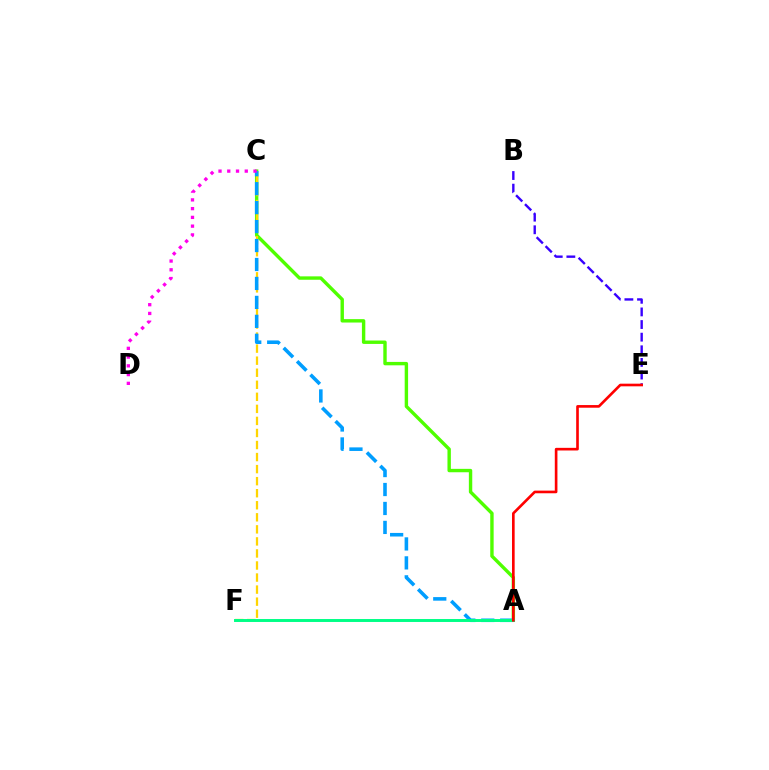{('A', 'C'): [{'color': '#4fff00', 'line_style': 'solid', 'thickness': 2.45}, {'color': '#009eff', 'line_style': 'dashed', 'thickness': 2.57}], ('C', 'F'): [{'color': '#ffd500', 'line_style': 'dashed', 'thickness': 1.64}], ('B', 'E'): [{'color': '#3700ff', 'line_style': 'dashed', 'thickness': 1.71}], ('A', 'F'): [{'color': '#00ff86', 'line_style': 'solid', 'thickness': 2.12}], ('C', 'D'): [{'color': '#ff00ed', 'line_style': 'dotted', 'thickness': 2.38}], ('A', 'E'): [{'color': '#ff0000', 'line_style': 'solid', 'thickness': 1.9}]}